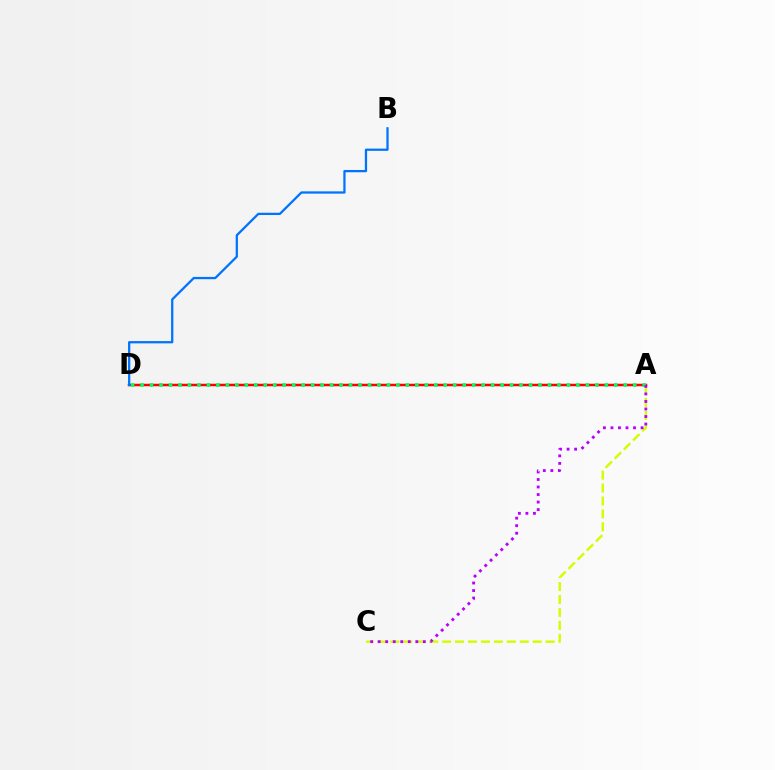{('A', 'C'): [{'color': '#d1ff00', 'line_style': 'dashed', 'thickness': 1.76}, {'color': '#b900ff', 'line_style': 'dotted', 'thickness': 2.04}], ('A', 'D'): [{'color': '#ff0000', 'line_style': 'solid', 'thickness': 1.8}, {'color': '#00ff5c', 'line_style': 'dotted', 'thickness': 2.57}], ('B', 'D'): [{'color': '#0074ff', 'line_style': 'solid', 'thickness': 1.64}]}